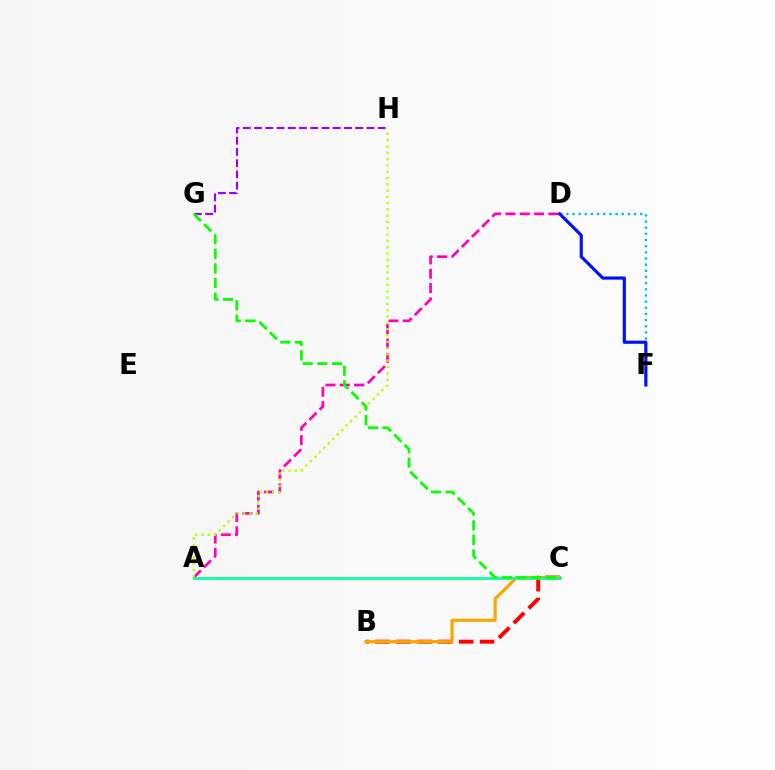{('B', 'C'): [{'color': '#ff0000', 'line_style': 'dashed', 'thickness': 2.84}, {'color': '#ffa500', 'line_style': 'solid', 'thickness': 2.3}], ('A', 'D'): [{'color': '#ff00bd', 'line_style': 'dashed', 'thickness': 1.95}], ('D', 'F'): [{'color': '#00b5ff', 'line_style': 'dotted', 'thickness': 1.67}, {'color': '#0010ff', 'line_style': 'solid', 'thickness': 2.27}], ('A', 'C'): [{'color': '#00ff9d', 'line_style': 'solid', 'thickness': 1.9}], ('A', 'H'): [{'color': '#b3ff00', 'line_style': 'dotted', 'thickness': 1.71}], ('G', 'H'): [{'color': '#9b00ff', 'line_style': 'dashed', 'thickness': 1.53}], ('C', 'G'): [{'color': '#08ff00', 'line_style': 'dashed', 'thickness': 1.98}]}